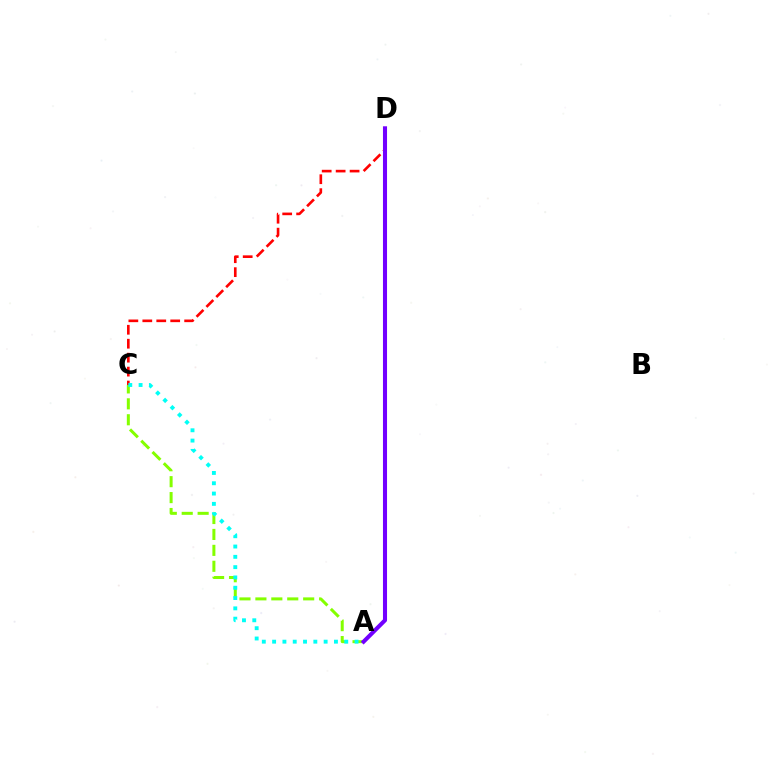{('A', 'C'): [{'color': '#84ff00', 'line_style': 'dashed', 'thickness': 2.16}, {'color': '#00fff6', 'line_style': 'dotted', 'thickness': 2.8}], ('C', 'D'): [{'color': '#ff0000', 'line_style': 'dashed', 'thickness': 1.89}], ('A', 'D'): [{'color': '#7200ff', 'line_style': 'solid', 'thickness': 2.93}]}